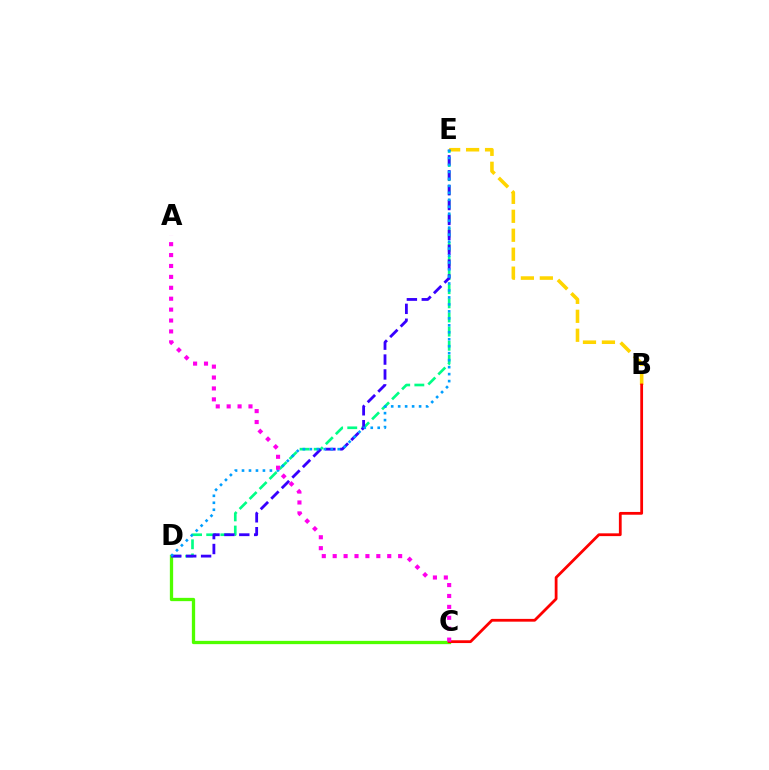{('B', 'E'): [{'color': '#ffd500', 'line_style': 'dashed', 'thickness': 2.57}], ('D', 'E'): [{'color': '#00ff86', 'line_style': 'dashed', 'thickness': 1.92}, {'color': '#3700ff', 'line_style': 'dashed', 'thickness': 2.02}, {'color': '#009eff', 'line_style': 'dotted', 'thickness': 1.89}], ('C', 'D'): [{'color': '#4fff00', 'line_style': 'solid', 'thickness': 2.37}], ('B', 'C'): [{'color': '#ff0000', 'line_style': 'solid', 'thickness': 2.0}], ('A', 'C'): [{'color': '#ff00ed', 'line_style': 'dotted', 'thickness': 2.96}]}